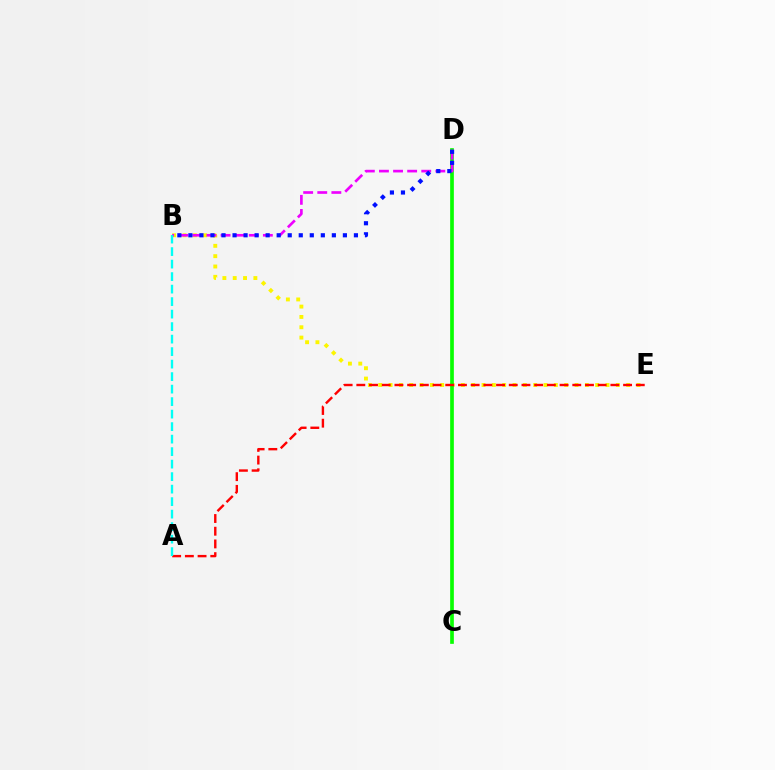{('B', 'E'): [{'color': '#fcf500', 'line_style': 'dotted', 'thickness': 2.81}], ('C', 'D'): [{'color': '#08ff00', 'line_style': 'solid', 'thickness': 2.66}], ('B', 'D'): [{'color': '#ee00ff', 'line_style': 'dashed', 'thickness': 1.92}, {'color': '#0010ff', 'line_style': 'dotted', 'thickness': 3.0}], ('A', 'E'): [{'color': '#ff0000', 'line_style': 'dashed', 'thickness': 1.73}], ('A', 'B'): [{'color': '#00fff6', 'line_style': 'dashed', 'thickness': 1.7}]}